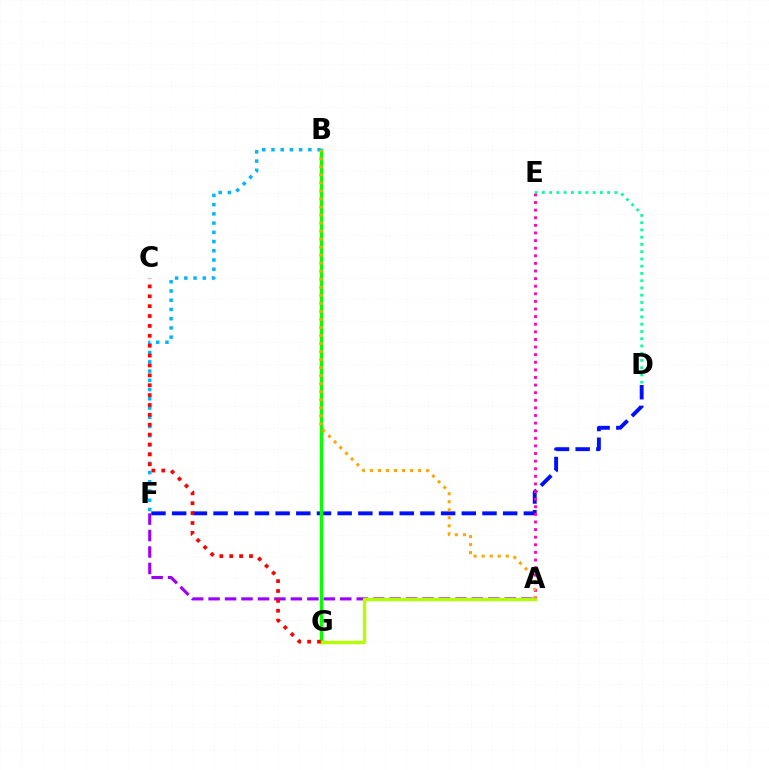{('D', 'F'): [{'color': '#0010ff', 'line_style': 'dashed', 'thickness': 2.81}], ('B', 'G'): [{'color': '#08ff00', 'line_style': 'solid', 'thickness': 2.42}], ('B', 'F'): [{'color': '#00b5ff', 'line_style': 'dotted', 'thickness': 2.51}], ('A', 'F'): [{'color': '#9b00ff', 'line_style': 'dashed', 'thickness': 2.24}], ('A', 'E'): [{'color': '#ff00bd', 'line_style': 'dotted', 'thickness': 2.07}], ('A', 'G'): [{'color': '#b3ff00', 'line_style': 'solid', 'thickness': 2.42}], ('C', 'G'): [{'color': '#ff0000', 'line_style': 'dotted', 'thickness': 2.69}], ('A', 'B'): [{'color': '#ffa500', 'line_style': 'dotted', 'thickness': 2.18}], ('D', 'E'): [{'color': '#00ff9d', 'line_style': 'dotted', 'thickness': 1.97}]}